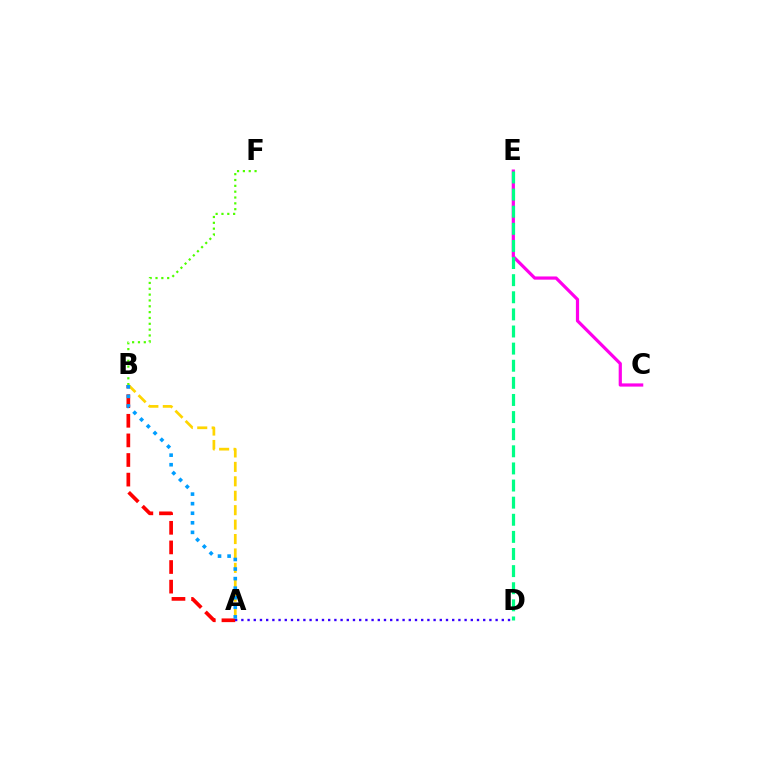{('C', 'E'): [{'color': '#ff00ed', 'line_style': 'solid', 'thickness': 2.31}], ('B', 'F'): [{'color': '#4fff00', 'line_style': 'dotted', 'thickness': 1.59}], ('A', 'B'): [{'color': '#ff0000', 'line_style': 'dashed', 'thickness': 2.66}, {'color': '#ffd500', 'line_style': 'dashed', 'thickness': 1.96}, {'color': '#009eff', 'line_style': 'dotted', 'thickness': 2.6}], ('A', 'D'): [{'color': '#3700ff', 'line_style': 'dotted', 'thickness': 1.68}], ('D', 'E'): [{'color': '#00ff86', 'line_style': 'dashed', 'thickness': 2.32}]}